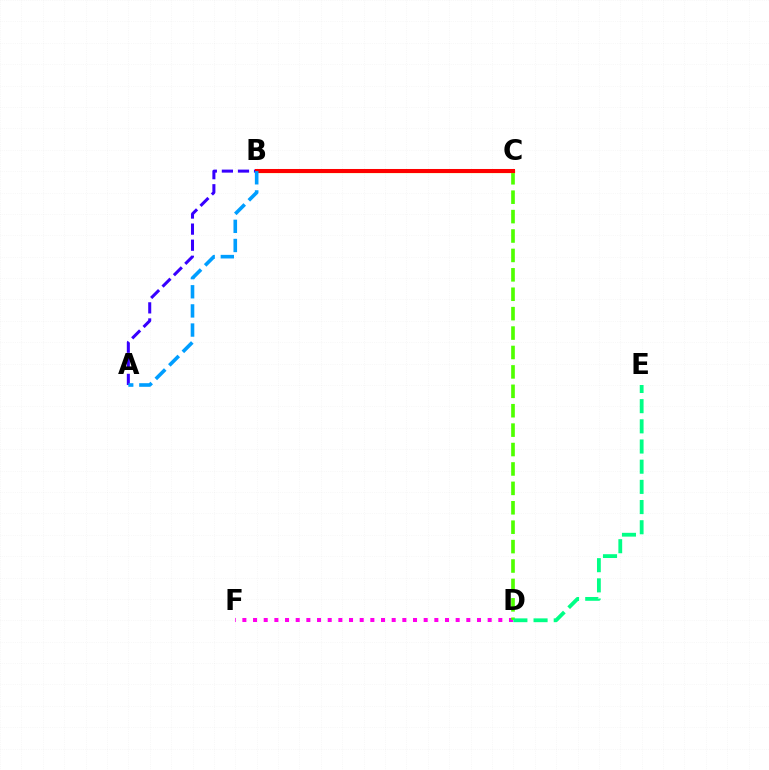{('D', 'F'): [{'color': '#ff00ed', 'line_style': 'dotted', 'thickness': 2.9}], ('C', 'D'): [{'color': '#4fff00', 'line_style': 'dashed', 'thickness': 2.64}], ('B', 'C'): [{'color': '#ffd500', 'line_style': 'solid', 'thickness': 2.38}, {'color': '#ff0000', 'line_style': 'solid', 'thickness': 2.9}], ('A', 'B'): [{'color': '#3700ff', 'line_style': 'dashed', 'thickness': 2.18}, {'color': '#009eff', 'line_style': 'dashed', 'thickness': 2.6}], ('D', 'E'): [{'color': '#00ff86', 'line_style': 'dashed', 'thickness': 2.74}]}